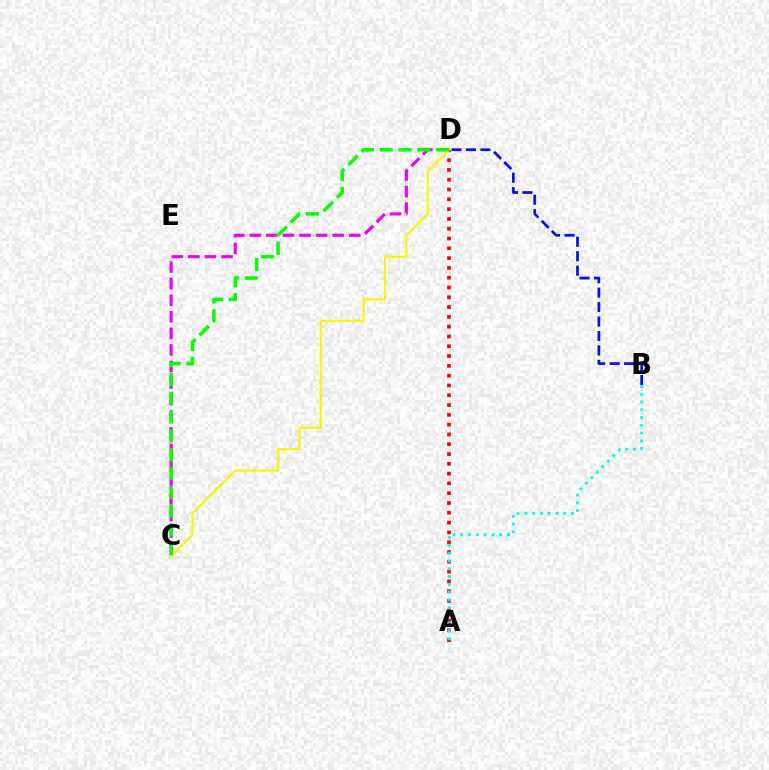{('C', 'D'): [{'color': '#ee00ff', 'line_style': 'dashed', 'thickness': 2.25}, {'color': '#fcf500', 'line_style': 'solid', 'thickness': 1.57}, {'color': '#08ff00', 'line_style': 'dashed', 'thickness': 2.55}], ('A', 'D'): [{'color': '#ff0000', 'line_style': 'dotted', 'thickness': 2.66}], ('B', 'D'): [{'color': '#0010ff', 'line_style': 'dashed', 'thickness': 1.96}], ('A', 'B'): [{'color': '#00fff6', 'line_style': 'dotted', 'thickness': 2.11}]}